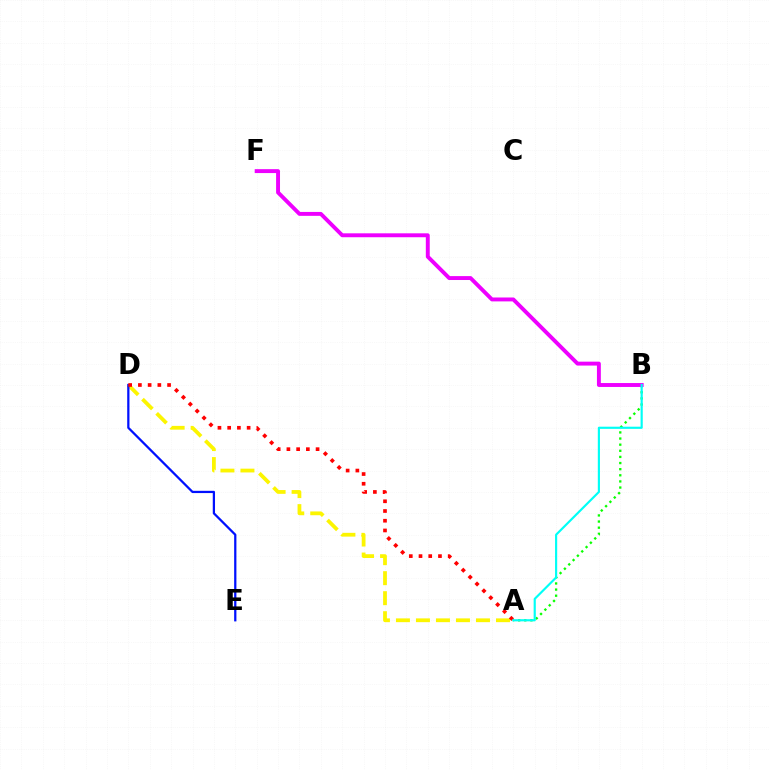{('A', 'B'): [{'color': '#08ff00', 'line_style': 'dotted', 'thickness': 1.66}, {'color': '#00fff6', 'line_style': 'solid', 'thickness': 1.56}], ('B', 'F'): [{'color': '#ee00ff', 'line_style': 'solid', 'thickness': 2.82}], ('A', 'D'): [{'color': '#fcf500', 'line_style': 'dashed', 'thickness': 2.72}, {'color': '#ff0000', 'line_style': 'dotted', 'thickness': 2.64}], ('D', 'E'): [{'color': '#0010ff', 'line_style': 'solid', 'thickness': 1.62}]}